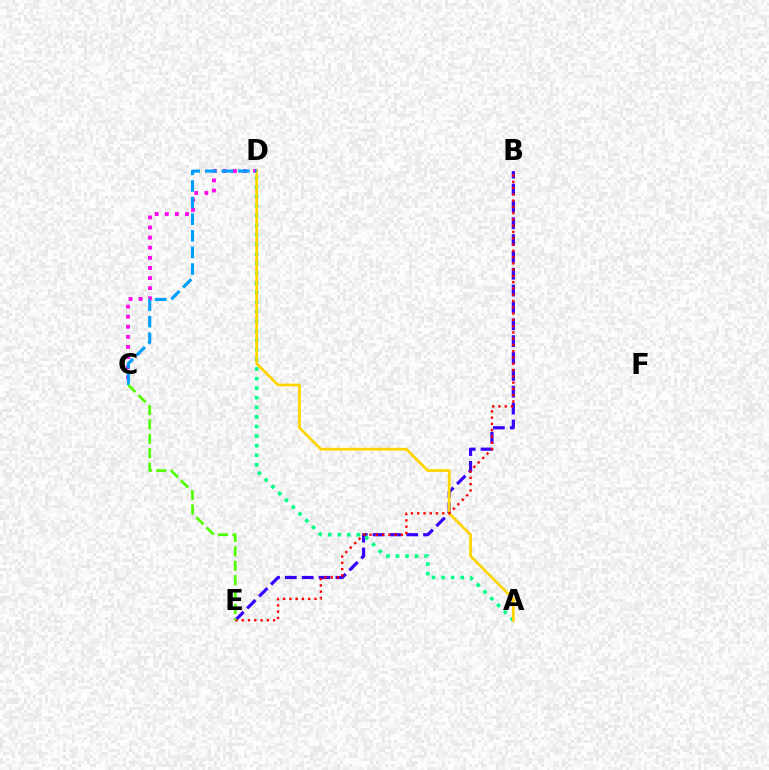{('C', 'D'): [{'color': '#ff00ed', 'line_style': 'dotted', 'thickness': 2.74}, {'color': '#009eff', 'line_style': 'dashed', 'thickness': 2.25}], ('B', 'E'): [{'color': '#3700ff', 'line_style': 'dashed', 'thickness': 2.29}, {'color': '#ff0000', 'line_style': 'dotted', 'thickness': 1.71}], ('A', 'D'): [{'color': '#00ff86', 'line_style': 'dotted', 'thickness': 2.6}, {'color': '#ffd500', 'line_style': 'solid', 'thickness': 1.97}], ('C', 'E'): [{'color': '#4fff00', 'line_style': 'dashed', 'thickness': 1.96}]}